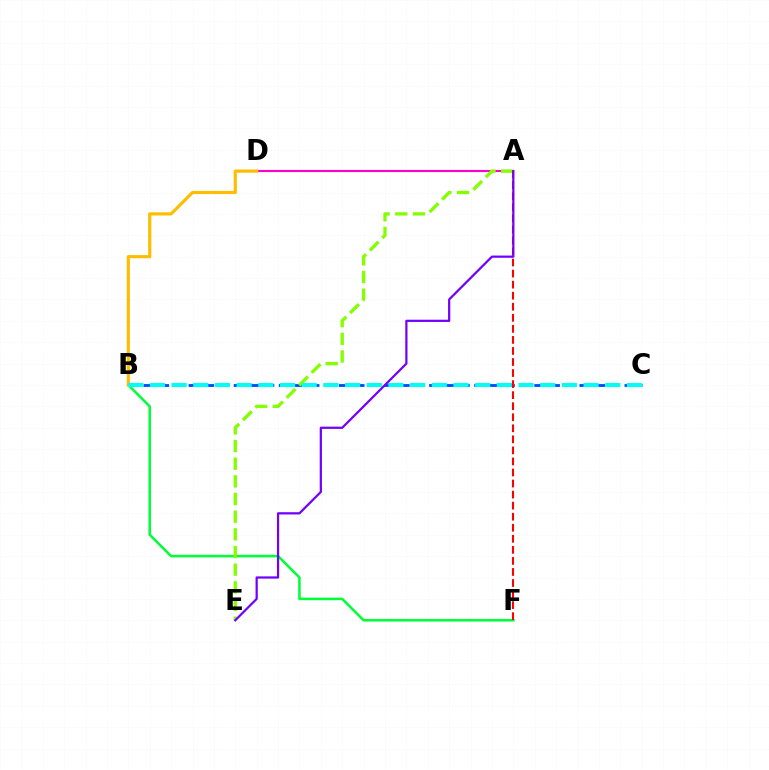{('B', 'C'): [{'color': '#004bff', 'line_style': 'dashed', 'thickness': 2.04}, {'color': '#00fff6', 'line_style': 'dashed', 'thickness': 2.95}], ('A', 'D'): [{'color': '#ff00cf', 'line_style': 'solid', 'thickness': 1.53}], ('B', 'F'): [{'color': '#00ff39', 'line_style': 'solid', 'thickness': 1.83}], ('A', 'E'): [{'color': '#84ff00', 'line_style': 'dashed', 'thickness': 2.4}, {'color': '#7200ff', 'line_style': 'solid', 'thickness': 1.6}], ('B', 'D'): [{'color': '#ffbd00', 'line_style': 'solid', 'thickness': 2.29}], ('A', 'F'): [{'color': '#ff0000', 'line_style': 'dashed', 'thickness': 1.5}]}